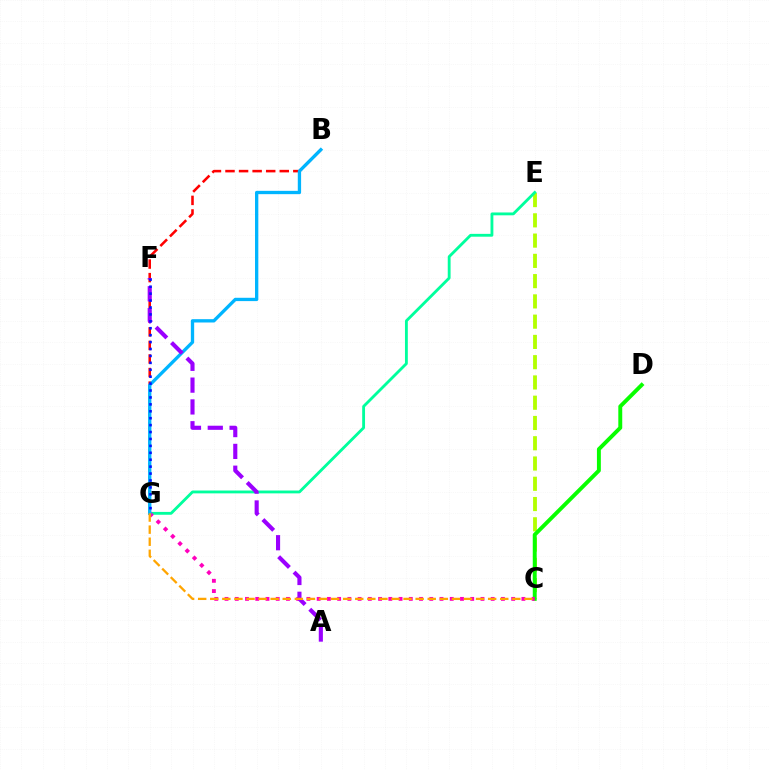{('C', 'E'): [{'color': '#b3ff00', 'line_style': 'dashed', 'thickness': 2.75}], ('C', 'D'): [{'color': '#08ff00', 'line_style': 'solid', 'thickness': 2.82}], ('E', 'G'): [{'color': '#00ff9d', 'line_style': 'solid', 'thickness': 2.04}], ('C', 'G'): [{'color': '#ff00bd', 'line_style': 'dotted', 'thickness': 2.78}, {'color': '#ffa500', 'line_style': 'dashed', 'thickness': 1.64}], ('B', 'G'): [{'color': '#ff0000', 'line_style': 'dashed', 'thickness': 1.84}, {'color': '#00b5ff', 'line_style': 'solid', 'thickness': 2.39}], ('A', 'F'): [{'color': '#9b00ff', 'line_style': 'dashed', 'thickness': 2.96}], ('F', 'G'): [{'color': '#0010ff', 'line_style': 'dotted', 'thickness': 1.88}]}